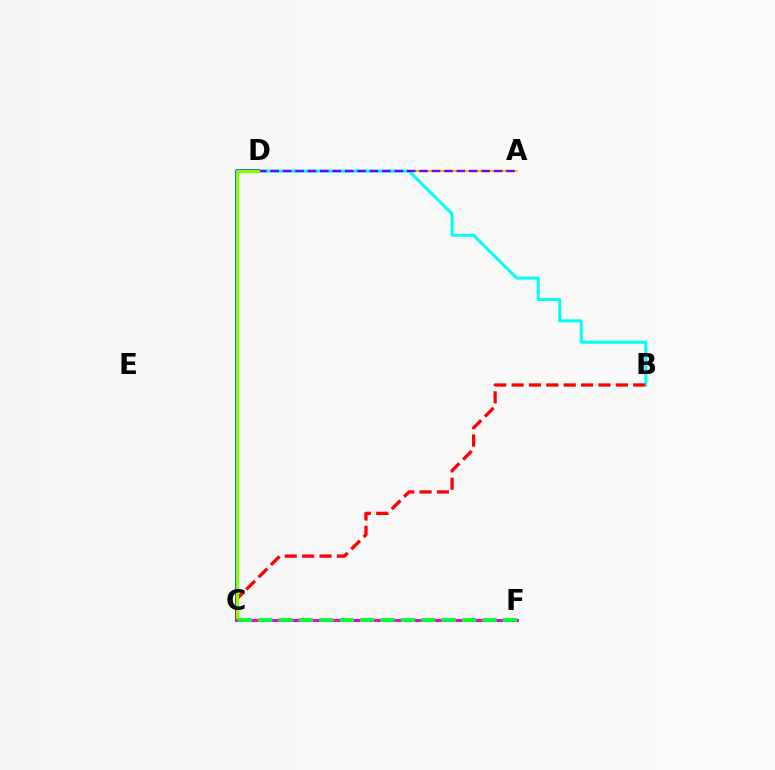{('A', 'D'): [{'color': '#ffbd00', 'line_style': 'solid', 'thickness': 1.53}, {'color': '#7200ff', 'line_style': 'dashed', 'thickness': 1.69}], ('B', 'D'): [{'color': '#00fff6', 'line_style': 'solid', 'thickness': 2.16}], ('C', 'D'): [{'color': '#004bff', 'line_style': 'solid', 'thickness': 2.68}, {'color': '#84ff00', 'line_style': 'solid', 'thickness': 2.25}], ('B', 'C'): [{'color': '#ff0000', 'line_style': 'dashed', 'thickness': 2.36}], ('C', 'F'): [{'color': '#ff00cf', 'line_style': 'solid', 'thickness': 2.22}, {'color': '#00ff39', 'line_style': 'dashed', 'thickness': 2.77}]}